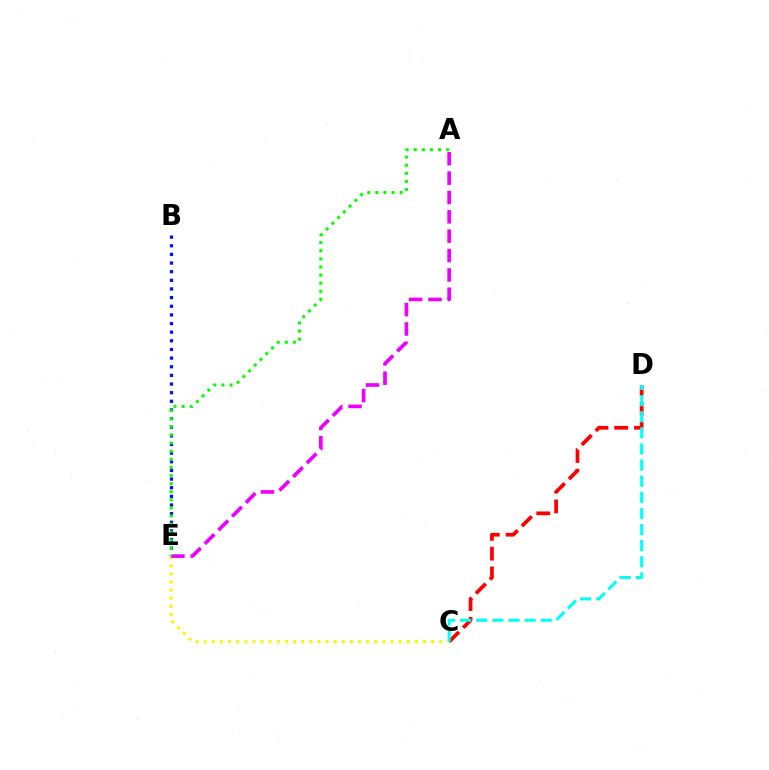{('B', 'E'): [{'color': '#0010ff', 'line_style': 'dotted', 'thickness': 2.35}], ('C', 'E'): [{'color': '#fcf500', 'line_style': 'dotted', 'thickness': 2.21}], ('C', 'D'): [{'color': '#ff0000', 'line_style': 'dashed', 'thickness': 2.69}, {'color': '#00fff6', 'line_style': 'dashed', 'thickness': 2.19}], ('A', 'E'): [{'color': '#ee00ff', 'line_style': 'dashed', 'thickness': 2.63}, {'color': '#08ff00', 'line_style': 'dotted', 'thickness': 2.2}]}